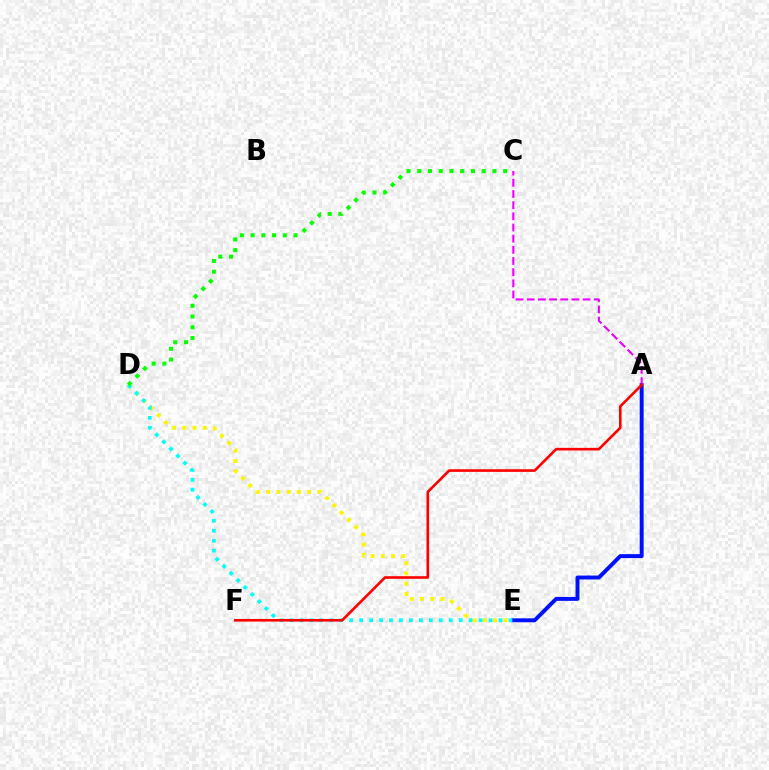{('A', 'E'): [{'color': '#0010ff', 'line_style': 'solid', 'thickness': 2.83}], ('D', 'E'): [{'color': '#fcf500', 'line_style': 'dotted', 'thickness': 2.78}, {'color': '#00fff6', 'line_style': 'dotted', 'thickness': 2.71}], ('A', 'C'): [{'color': '#ee00ff', 'line_style': 'dashed', 'thickness': 1.52}], ('A', 'F'): [{'color': '#ff0000', 'line_style': 'solid', 'thickness': 1.89}], ('C', 'D'): [{'color': '#08ff00', 'line_style': 'dotted', 'thickness': 2.92}]}